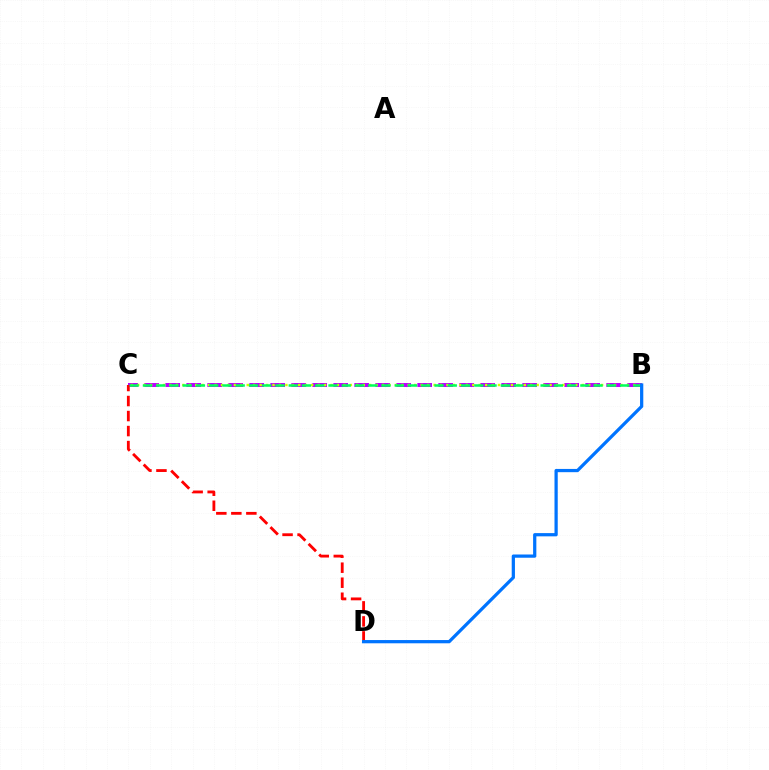{('B', 'C'): [{'color': '#b900ff', 'line_style': 'dashed', 'thickness': 2.85}, {'color': '#d1ff00', 'line_style': 'dotted', 'thickness': 1.75}, {'color': '#00ff5c', 'line_style': 'dashed', 'thickness': 1.8}], ('C', 'D'): [{'color': '#ff0000', 'line_style': 'dashed', 'thickness': 2.04}], ('B', 'D'): [{'color': '#0074ff', 'line_style': 'solid', 'thickness': 2.33}]}